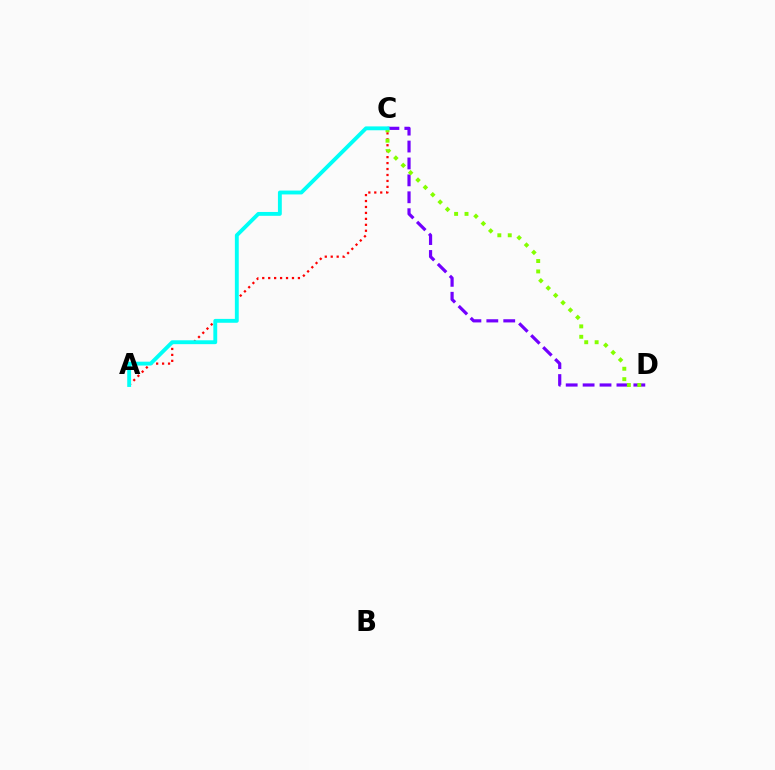{('C', 'D'): [{'color': '#7200ff', 'line_style': 'dashed', 'thickness': 2.3}, {'color': '#84ff00', 'line_style': 'dotted', 'thickness': 2.83}], ('A', 'C'): [{'color': '#ff0000', 'line_style': 'dotted', 'thickness': 1.62}, {'color': '#00fff6', 'line_style': 'solid', 'thickness': 2.78}]}